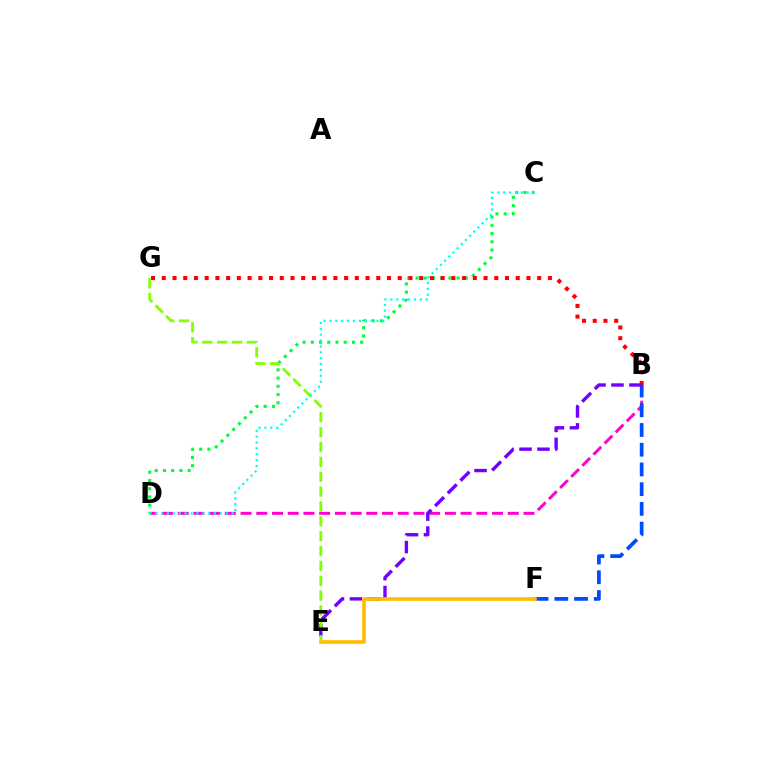{('B', 'D'): [{'color': '#ff00cf', 'line_style': 'dashed', 'thickness': 2.14}], ('C', 'D'): [{'color': '#00ff39', 'line_style': 'dotted', 'thickness': 2.24}, {'color': '#00fff6', 'line_style': 'dotted', 'thickness': 1.6}], ('B', 'G'): [{'color': '#ff0000', 'line_style': 'dotted', 'thickness': 2.91}], ('B', 'F'): [{'color': '#004bff', 'line_style': 'dashed', 'thickness': 2.68}], ('B', 'E'): [{'color': '#7200ff', 'line_style': 'dashed', 'thickness': 2.44}], ('E', 'G'): [{'color': '#84ff00', 'line_style': 'dashed', 'thickness': 2.02}], ('E', 'F'): [{'color': '#ffbd00', 'line_style': 'solid', 'thickness': 2.63}]}